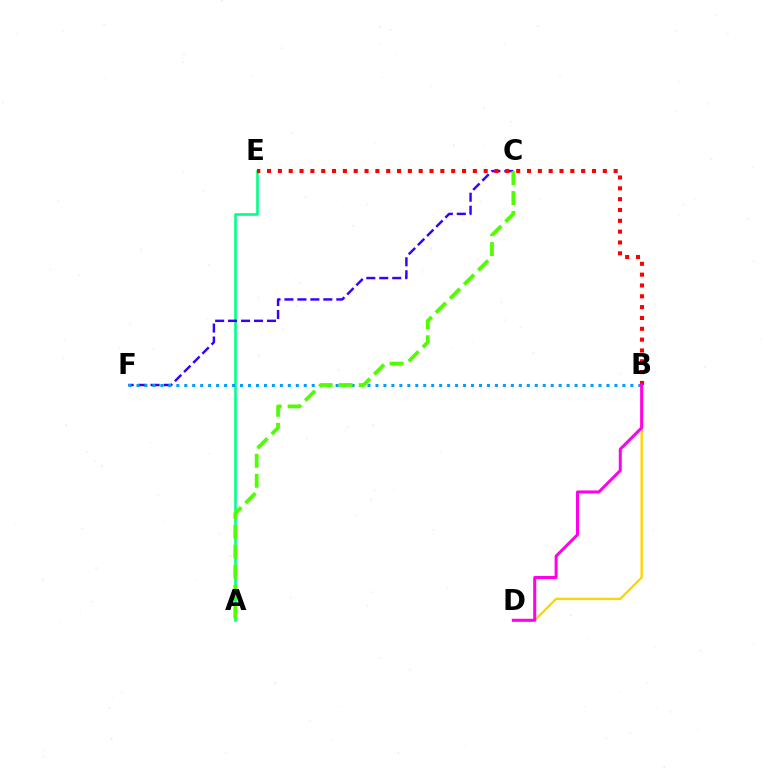{('B', 'D'): [{'color': '#ffd500', 'line_style': 'solid', 'thickness': 1.7}, {'color': '#ff00ed', 'line_style': 'solid', 'thickness': 2.17}], ('A', 'E'): [{'color': '#00ff86', 'line_style': 'solid', 'thickness': 1.86}], ('C', 'F'): [{'color': '#3700ff', 'line_style': 'dashed', 'thickness': 1.76}], ('B', 'F'): [{'color': '#009eff', 'line_style': 'dotted', 'thickness': 2.16}], ('B', 'E'): [{'color': '#ff0000', 'line_style': 'dotted', 'thickness': 2.94}], ('A', 'C'): [{'color': '#4fff00', 'line_style': 'dashed', 'thickness': 2.71}]}